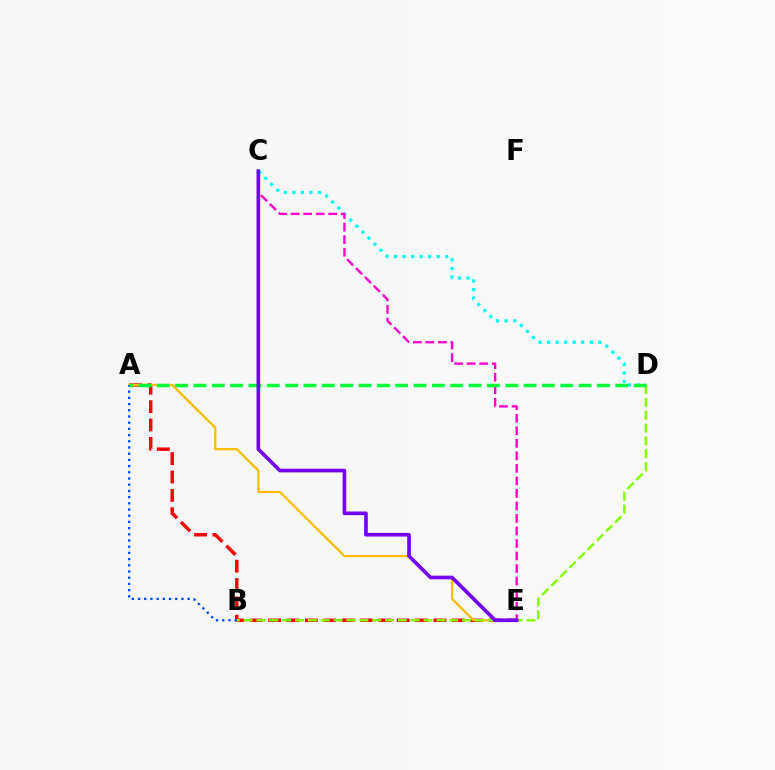{('A', 'E'): [{'color': '#ff0000', 'line_style': 'dashed', 'thickness': 2.5}, {'color': '#ffbd00', 'line_style': 'solid', 'thickness': 1.64}], ('C', 'D'): [{'color': '#00fff6', 'line_style': 'dotted', 'thickness': 2.32}], ('A', 'B'): [{'color': '#004bff', 'line_style': 'dotted', 'thickness': 1.69}], ('B', 'D'): [{'color': '#84ff00', 'line_style': 'dashed', 'thickness': 1.75}], ('C', 'E'): [{'color': '#ff00cf', 'line_style': 'dashed', 'thickness': 1.7}, {'color': '#7200ff', 'line_style': 'solid', 'thickness': 2.63}], ('A', 'D'): [{'color': '#00ff39', 'line_style': 'dashed', 'thickness': 2.49}]}